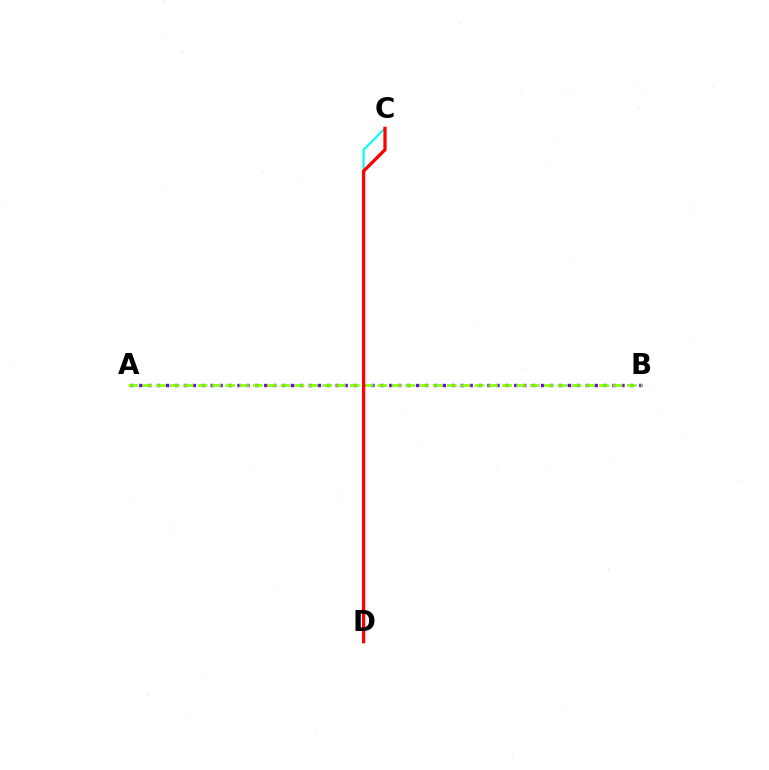{('A', 'B'): [{'color': '#7200ff', 'line_style': 'dotted', 'thickness': 2.43}, {'color': '#84ff00', 'line_style': 'dashed', 'thickness': 1.88}], ('C', 'D'): [{'color': '#00fff6', 'line_style': 'solid', 'thickness': 1.53}, {'color': '#ff0000', 'line_style': 'solid', 'thickness': 2.35}]}